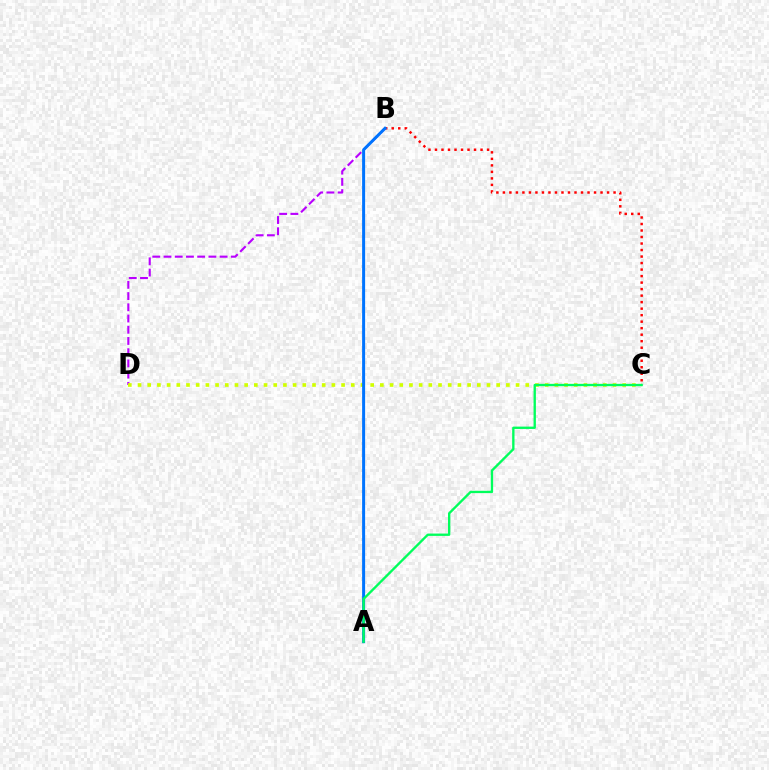{('B', 'D'): [{'color': '#b900ff', 'line_style': 'dashed', 'thickness': 1.52}], ('C', 'D'): [{'color': '#d1ff00', 'line_style': 'dotted', 'thickness': 2.63}], ('B', 'C'): [{'color': '#ff0000', 'line_style': 'dotted', 'thickness': 1.77}], ('A', 'B'): [{'color': '#0074ff', 'line_style': 'solid', 'thickness': 2.16}], ('A', 'C'): [{'color': '#00ff5c', 'line_style': 'solid', 'thickness': 1.69}]}